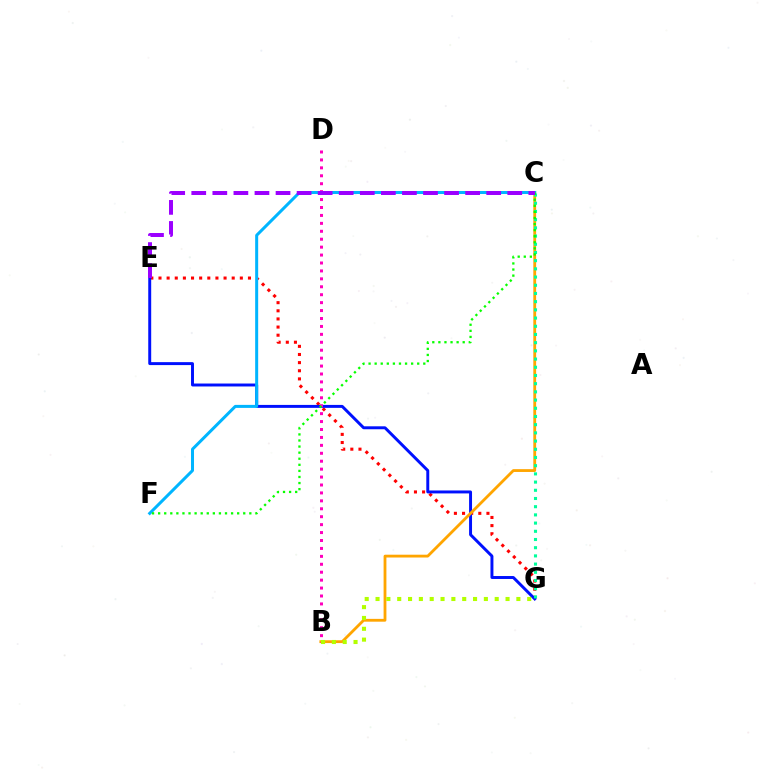{('E', 'G'): [{'color': '#ff0000', 'line_style': 'dotted', 'thickness': 2.21}, {'color': '#0010ff', 'line_style': 'solid', 'thickness': 2.12}], ('B', 'C'): [{'color': '#ffa500', 'line_style': 'solid', 'thickness': 2.03}], ('C', 'G'): [{'color': '#00ff9d', 'line_style': 'dotted', 'thickness': 2.23}], ('B', 'D'): [{'color': '#ff00bd', 'line_style': 'dotted', 'thickness': 2.15}], ('C', 'F'): [{'color': '#00b5ff', 'line_style': 'solid', 'thickness': 2.17}, {'color': '#08ff00', 'line_style': 'dotted', 'thickness': 1.65}], ('B', 'G'): [{'color': '#b3ff00', 'line_style': 'dotted', 'thickness': 2.94}], ('C', 'E'): [{'color': '#9b00ff', 'line_style': 'dashed', 'thickness': 2.86}]}